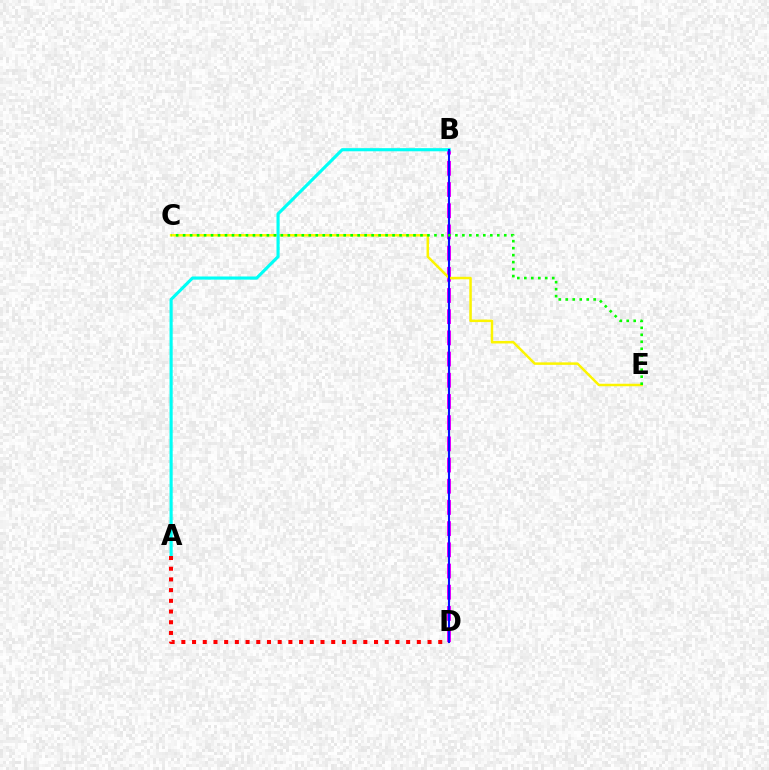{('B', 'D'): [{'color': '#ee00ff', 'line_style': 'dashed', 'thickness': 2.88}, {'color': '#0010ff', 'line_style': 'solid', 'thickness': 1.52}], ('C', 'E'): [{'color': '#fcf500', 'line_style': 'solid', 'thickness': 1.8}, {'color': '#08ff00', 'line_style': 'dotted', 'thickness': 1.9}], ('A', 'B'): [{'color': '#00fff6', 'line_style': 'solid', 'thickness': 2.25}], ('A', 'D'): [{'color': '#ff0000', 'line_style': 'dotted', 'thickness': 2.91}]}